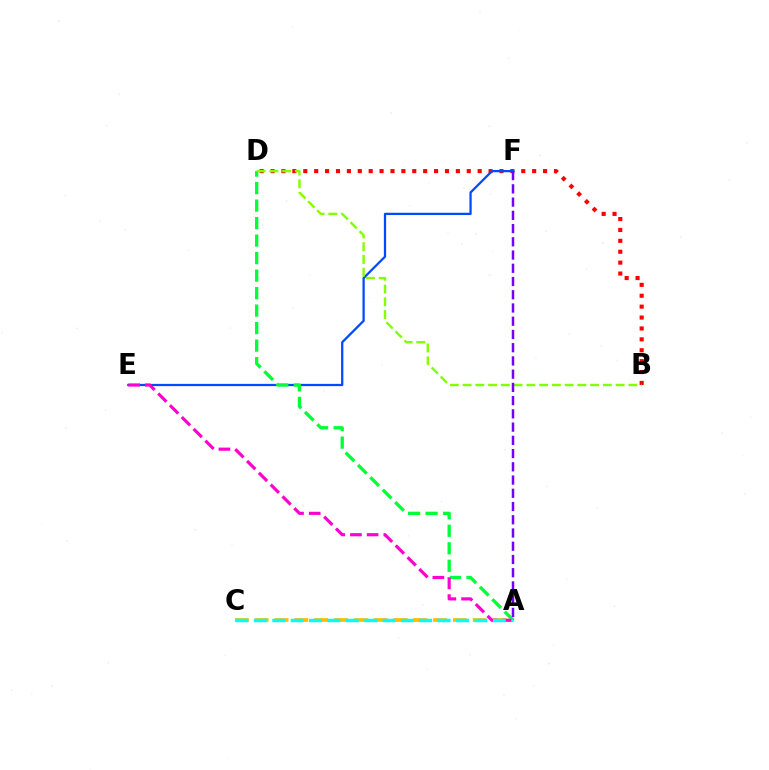{('B', 'D'): [{'color': '#ff0000', 'line_style': 'dotted', 'thickness': 2.96}, {'color': '#84ff00', 'line_style': 'dashed', 'thickness': 1.73}], ('E', 'F'): [{'color': '#004bff', 'line_style': 'solid', 'thickness': 1.63}], ('A', 'C'): [{'color': '#ffbd00', 'line_style': 'dashed', 'thickness': 2.69}, {'color': '#00fff6', 'line_style': 'dashed', 'thickness': 2.5}], ('A', 'D'): [{'color': '#00ff39', 'line_style': 'dashed', 'thickness': 2.38}], ('A', 'E'): [{'color': '#ff00cf', 'line_style': 'dashed', 'thickness': 2.27}], ('A', 'F'): [{'color': '#7200ff', 'line_style': 'dashed', 'thickness': 1.8}]}